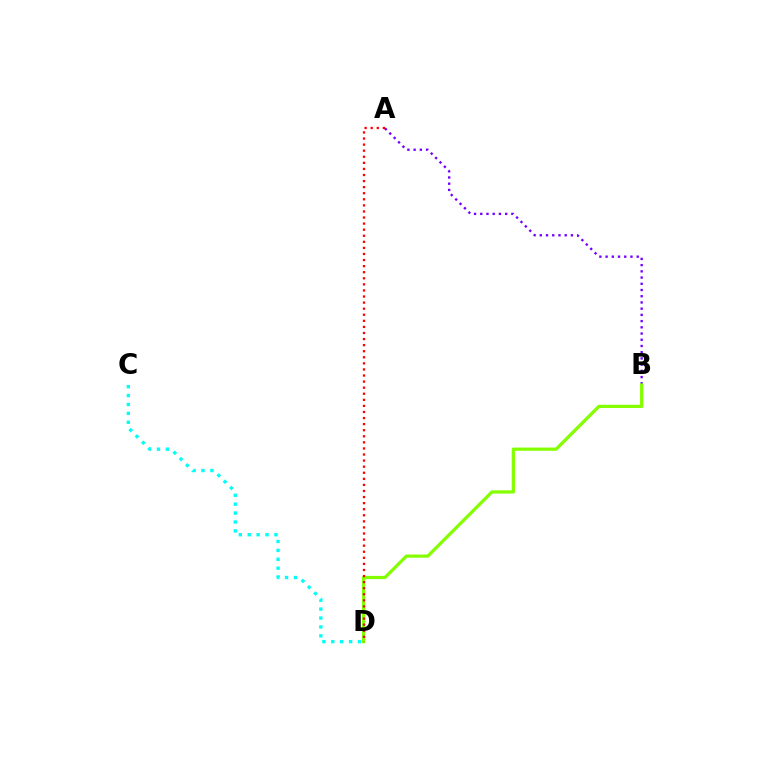{('A', 'B'): [{'color': '#7200ff', 'line_style': 'dotted', 'thickness': 1.69}], ('C', 'D'): [{'color': '#00fff6', 'line_style': 'dotted', 'thickness': 2.42}], ('B', 'D'): [{'color': '#84ff00', 'line_style': 'solid', 'thickness': 2.32}], ('A', 'D'): [{'color': '#ff0000', 'line_style': 'dotted', 'thickness': 1.65}]}